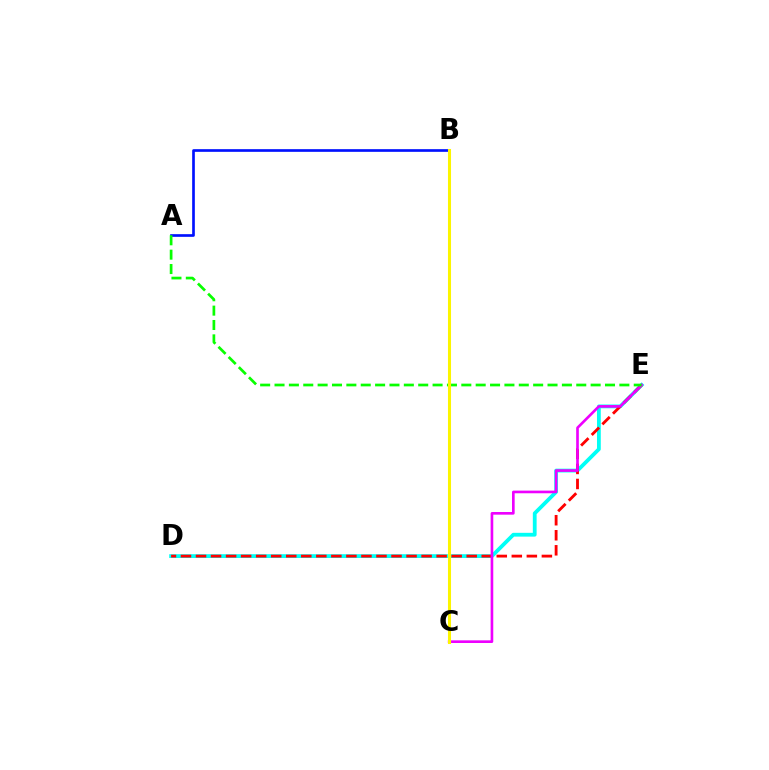{('D', 'E'): [{'color': '#00fff6', 'line_style': 'solid', 'thickness': 2.73}, {'color': '#ff0000', 'line_style': 'dashed', 'thickness': 2.04}], ('C', 'E'): [{'color': '#ee00ff', 'line_style': 'solid', 'thickness': 1.91}], ('A', 'B'): [{'color': '#0010ff', 'line_style': 'solid', 'thickness': 1.93}], ('A', 'E'): [{'color': '#08ff00', 'line_style': 'dashed', 'thickness': 1.95}], ('B', 'C'): [{'color': '#fcf500', 'line_style': 'solid', 'thickness': 2.19}]}